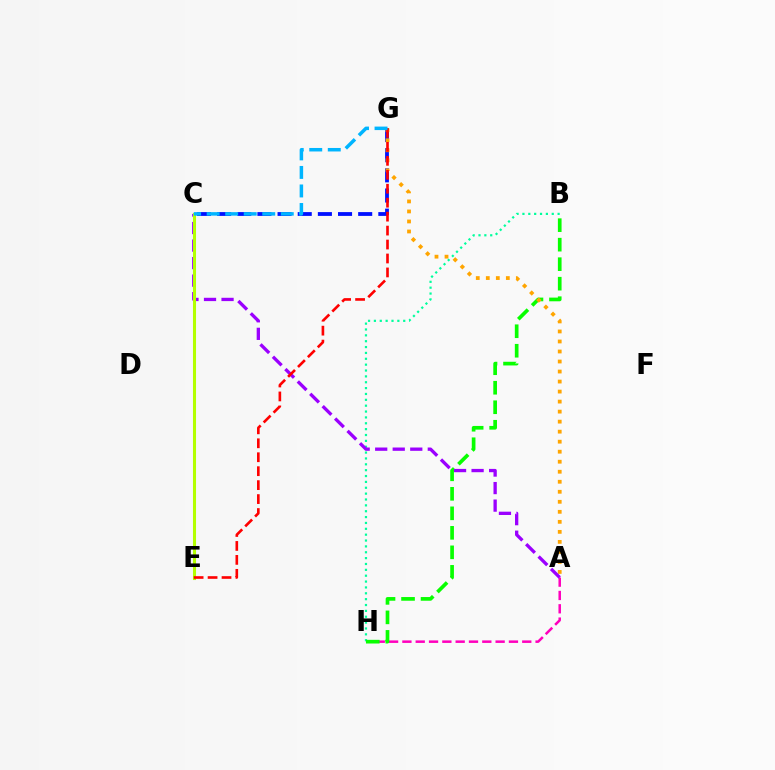{('B', 'H'): [{'color': '#00ff9d', 'line_style': 'dotted', 'thickness': 1.59}, {'color': '#08ff00', 'line_style': 'dashed', 'thickness': 2.65}], ('A', 'H'): [{'color': '#ff00bd', 'line_style': 'dashed', 'thickness': 1.81}], ('C', 'G'): [{'color': '#0010ff', 'line_style': 'dashed', 'thickness': 2.74}, {'color': '#00b5ff', 'line_style': 'dashed', 'thickness': 2.52}], ('A', 'G'): [{'color': '#ffa500', 'line_style': 'dotted', 'thickness': 2.72}], ('A', 'C'): [{'color': '#9b00ff', 'line_style': 'dashed', 'thickness': 2.38}], ('C', 'E'): [{'color': '#b3ff00', 'line_style': 'solid', 'thickness': 2.2}], ('E', 'G'): [{'color': '#ff0000', 'line_style': 'dashed', 'thickness': 1.9}]}